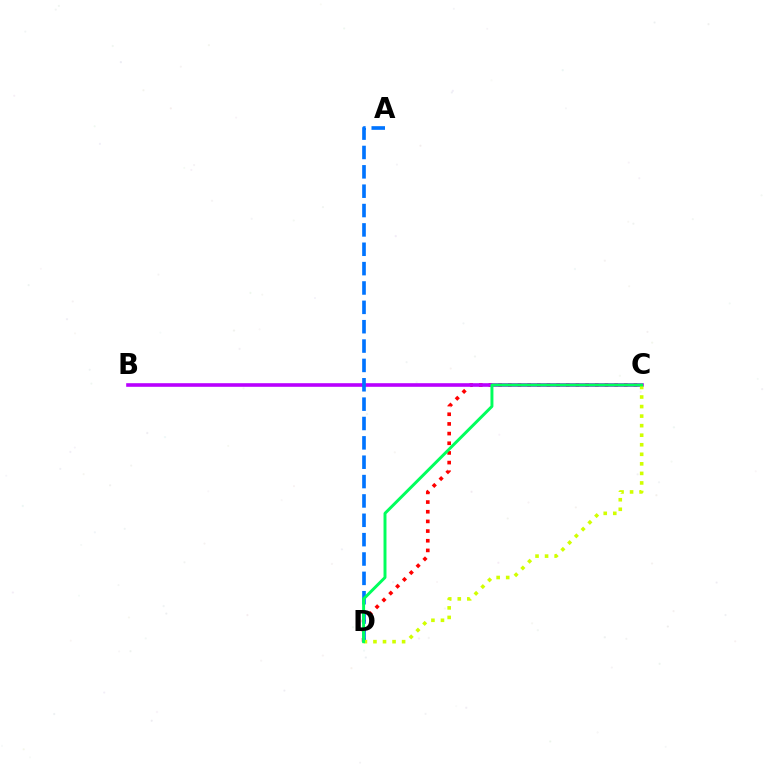{('C', 'D'): [{'color': '#ff0000', 'line_style': 'dotted', 'thickness': 2.63}, {'color': '#d1ff00', 'line_style': 'dotted', 'thickness': 2.59}, {'color': '#00ff5c', 'line_style': 'solid', 'thickness': 2.12}], ('B', 'C'): [{'color': '#b900ff', 'line_style': 'solid', 'thickness': 2.6}], ('A', 'D'): [{'color': '#0074ff', 'line_style': 'dashed', 'thickness': 2.63}]}